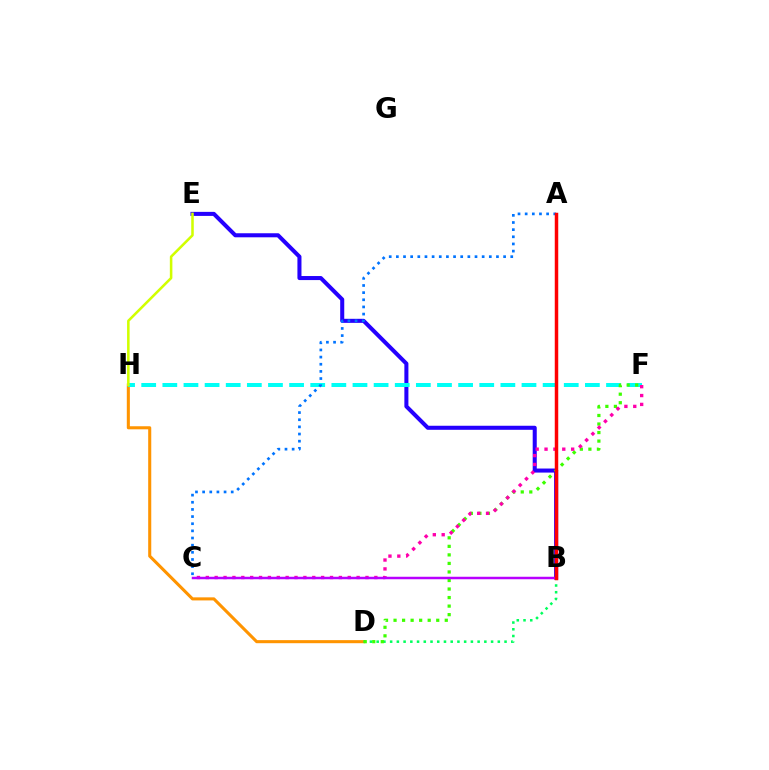{('D', 'H'): [{'color': '#ff9400', 'line_style': 'solid', 'thickness': 2.21}], ('B', 'D'): [{'color': '#00ff5c', 'line_style': 'dotted', 'thickness': 1.83}], ('B', 'E'): [{'color': '#2500ff', 'line_style': 'solid', 'thickness': 2.91}], ('F', 'H'): [{'color': '#00fff6', 'line_style': 'dashed', 'thickness': 2.87}], ('A', 'C'): [{'color': '#0074ff', 'line_style': 'dotted', 'thickness': 1.94}], ('D', 'F'): [{'color': '#3dff00', 'line_style': 'dotted', 'thickness': 2.32}], ('C', 'F'): [{'color': '#ff00ac', 'line_style': 'dotted', 'thickness': 2.41}], ('E', 'H'): [{'color': '#d1ff00', 'line_style': 'solid', 'thickness': 1.84}], ('B', 'C'): [{'color': '#b900ff', 'line_style': 'solid', 'thickness': 1.79}], ('A', 'B'): [{'color': '#ff0000', 'line_style': 'solid', 'thickness': 2.5}]}